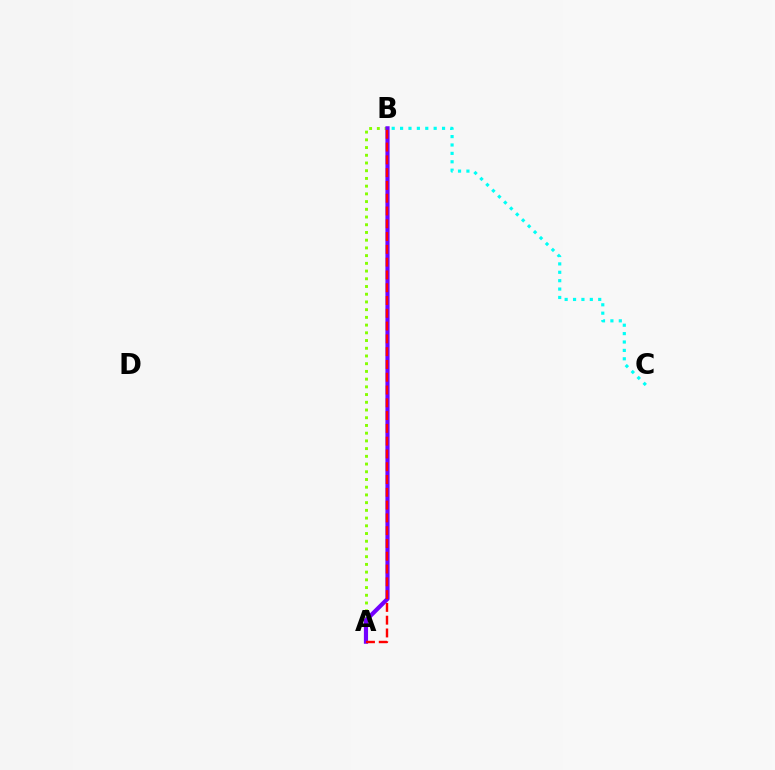{('A', 'B'): [{'color': '#84ff00', 'line_style': 'dotted', 'thickness': 2.1}, {'color': '#7200ff', 'line_style': 'solid', 'thickness': 3.0}, {'color': '#ff0000', 'line_style': 'dashed', 'thickness': 1.74}], ('B', 'C'): [{'color': '#00fff6', 'line_style': 'dotted', 'thickness': 2.28}]}